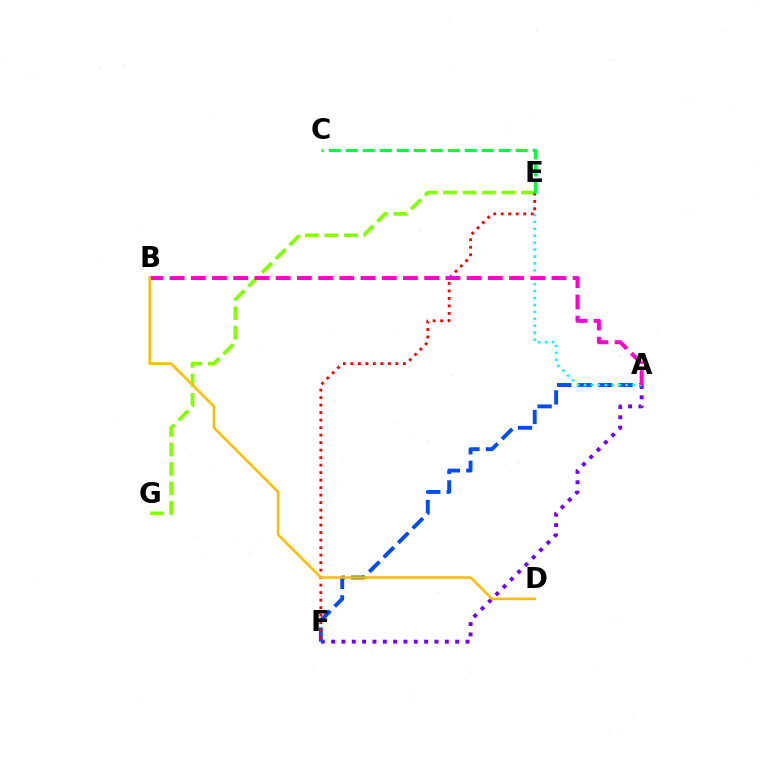{('A', 'F'): [{'color': '#7200ff', 'line_style': 'dotted', 'thickness': 2.81}, {'color': '#004bff', 'line_style': 'dashed', 'thickness': 2.78}], ('E', 'G'): [{'color': '#84ff00', 'line_style': 'dashed', 'thickness': 2.65}], ('A', 'E'): [{'color': '#00fff6', 'line_style': 'dotted', 'thickness': 1.88}], ('E', 'F'): [{'color': '#ff0000', 'line_style': 'dotted', 'thickness': 2.04}], ('C', 'E'): [{'color': '#00ff39', 'line_style': 'dashed', 'thickness': 2.31}], ('A', 'B'): [{'color': '#ff00cf', 'line_style': 'dashed', 'thickness': 2.88}], ('B', 'D'): [{'color': '#ffbd00', 'line_style': 'solid', 'thickness': 1.84}]}